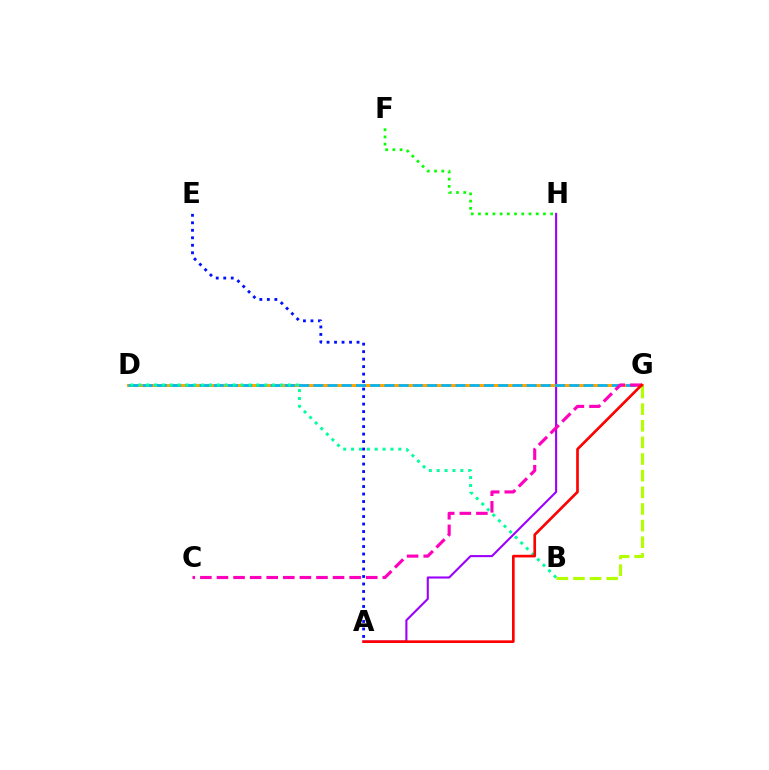{('A', 'E'): [{'color': '#0010ff', 'line_style': 'dotted', 'thickness': 2.04}], ('A', 'H'): [{'color': '#9b00ff', 'line_style': 'solid', 'thickness': 1.51}], ('D', 'G'): [{'color': '#ffa500', 'line_style': 'solid', 'thickness': 2.14}, {'color': '#00b5ff', 'line_style': 'dashed', 'thickness': 1.93}], ('B', 'G'): [{'color': '#b3ff00', 'line_style': 'dashed', 'thickness': 2.26}], ('C', 'G'): [{'color': '#ff00bd', 'line_style': 'dashed', 'thickness': 2.25}], ('B', 'D'): [{'color': '#00ff9d', 'line_style': 'dotted', 'thickness': 2.14}], ('F', 'H'): [{'color': '#08ff00', 'line_style': 'dotted', 'thickness': 1.96}], ('A', 'G'): [{'color': '#ff0000', 'line_style': 'solid', 'thickness': 1.91}]}